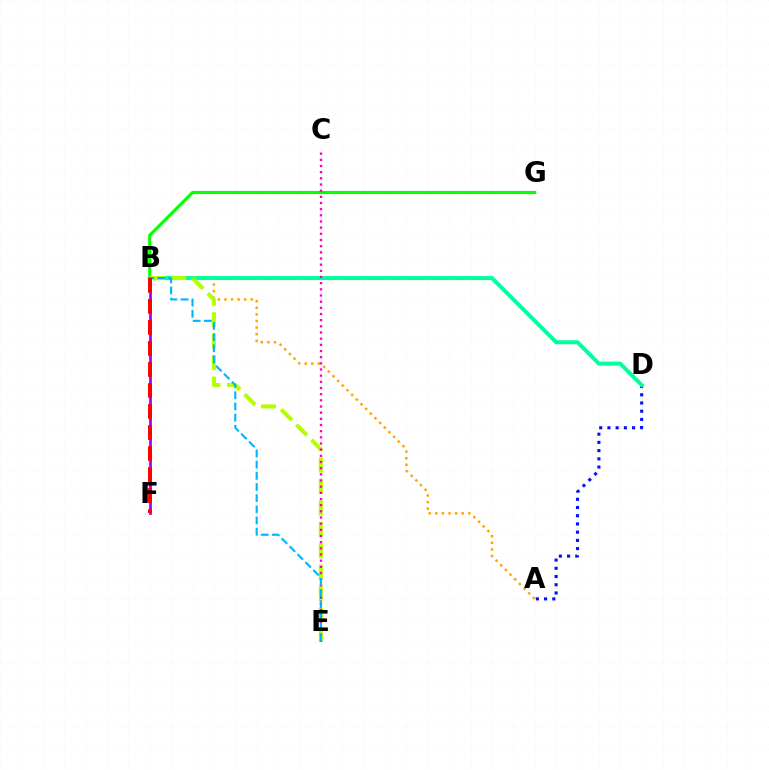{('B', 'G'): [{'color': '#08ff00', 'line_style': 'solid', 'thickness': 2.24}], ('A', 'D'): [{'color': '#0010ff', 'line_style': 'dotted', 'thickness': 2.23}], ('A', 'B'): [{'color': '#ffa500', 'line_style': 'dotted', 'thickness': 1.79}], ('B', 'D'): [{'color': '#00ff9d', 'line_style': 'solid', 'thickness': 2.86}], ('B', 'E'): [{'color': '#b3ff00', 'line_style': 'dashed', 'thickness': 2.91}, {'color': '#00b5ff', 'line_style': 'dashed', 'thickness': 1.52}], ('B', 'F'): [{'color': '#9b00ff', 'line_style': 'solid', 'thickness': 1.97}, {'color': '#ff0000', 'line_style': 'dashed', 'thickness': 2.86}], ('C', 'E'): [{'color': '#ff00bd', 'line_style': 'dotted', 'thickness': 1.68}]}